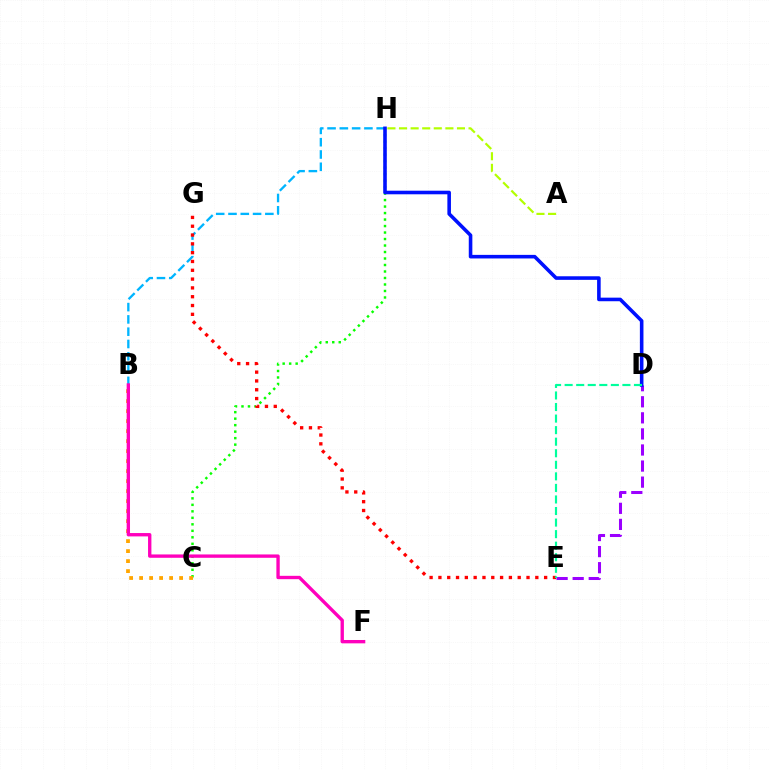{('C', 'H'): [{'color': '#08ff00', 'line_style': 'dotted', 'thickness': 1.76}], ('A', 'H'): [{'color': '#b3ff00', 'line_style': 'dashed', 'thickness': 1.57}], ('B', 'H'): [{'color': '#00b5ff', 'line_style': 'dashed', 'thickness': 1.67}], ('D', 'E'): [{'color': '#9b00ff', 'line_style': 'dashed', 'thickness': 2.18}, {'color': '#00ff9d', 'line_style': 'dashed', 'thickness': 1.57}], ('E', 'G'): [{'color': '#ff0000', 'line_style': 'dotted', 'thickness': 2.39}], ('D', 'H'): [{'color': '#0010ff', 'line_style': 'solid', 'thickness': 2.58}], ('B', 'C'): [{'color': '#ffa500', 'line_style': 'dotted', 'thickness': 2.72}], ('B', 'F'): [{'color': '#ff00bd', 'line_style': 'solid', 'thickness': 2.41}]}